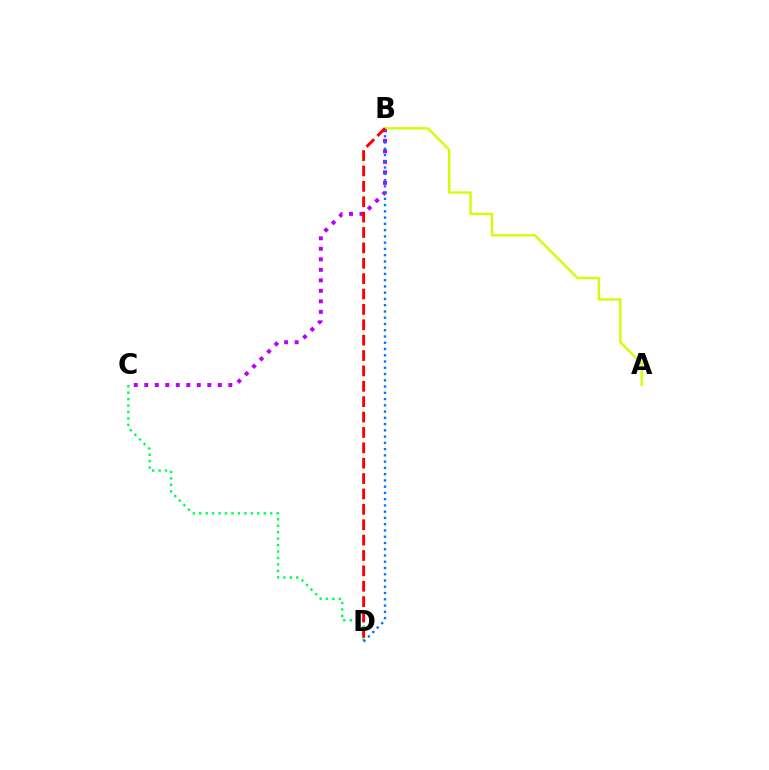{('B', 'C'): [{'color': '#b900ff', 'line_style': 'dotted', 'thickness': 2.85}], ('A', 'B'): [{'color': '#d1ff00', 'line_style': 'solid', 'thickness': 1.7}], ('C', 'D'): [{'color': '#00ff5c', 'line_style': 'dotted', 'thickness': 1.75}], ('B', 'D'): [{'color': '#0074ff', 'line_style': 'dotted', 'thickness': 1.7}, {'color': '#ff0000', 'line_style': 'dashed', 'thickness': 2.09}]}